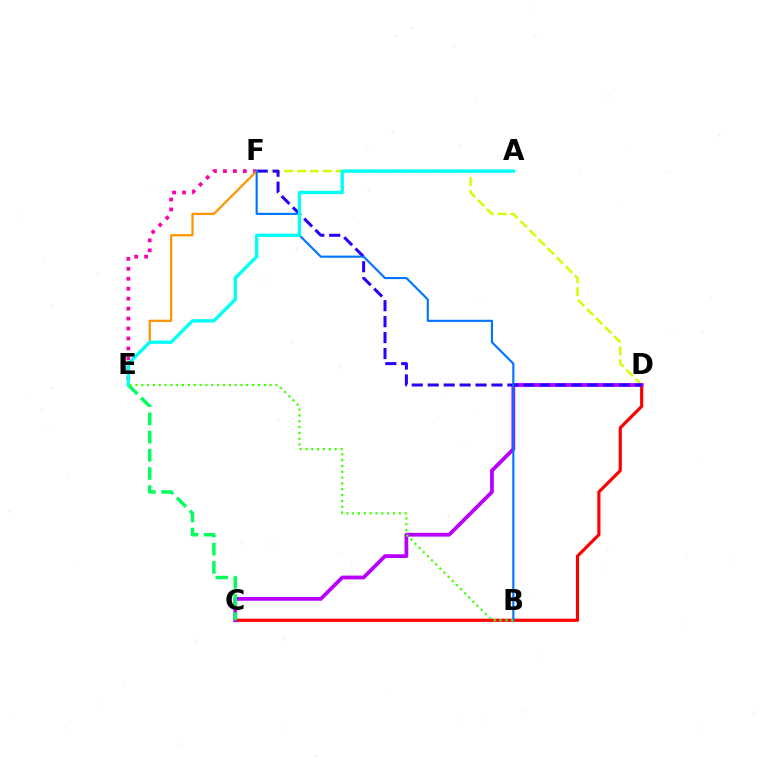{('E', 'F'): [{'color': '#ff00ac', 'line_style': 'dotted', 'thickness': 2.7}, {'color': '#ff9400', 'line_style': 'solid', 'thickness': 1.63}], ('C', 'D'): [{'color': '#ff0000', 'line_style': 'solid', 'thickness': 2.27}, {'color': '#b900ff', 'line_style': 'solid', 'thickness': 2.71}], ('D', 'F'): [{'color': '#d1ff00', 'line_style': 'dashed', 'thickness': 1.74}, {'color': '#2500ff', 'line_style': 'dashed', 'thickness': 2.17}], ('C', 'E'): [{'color': '#00ff5c', 'line_style': 'dashed', 'thickness': 2.47}], ('B', 'F'): [{'color': '#0074ff', 'line_style': 'solid', 'thickness': 1.53}], ('B', 'E'): [{'color': '#3dff00', 'line_style': 'dotted', 'thickness': 1.59}], ('A', 'E'): [{'color': '#00fff6', 'line_style': 'solid', 'thickness': 2.41}]}